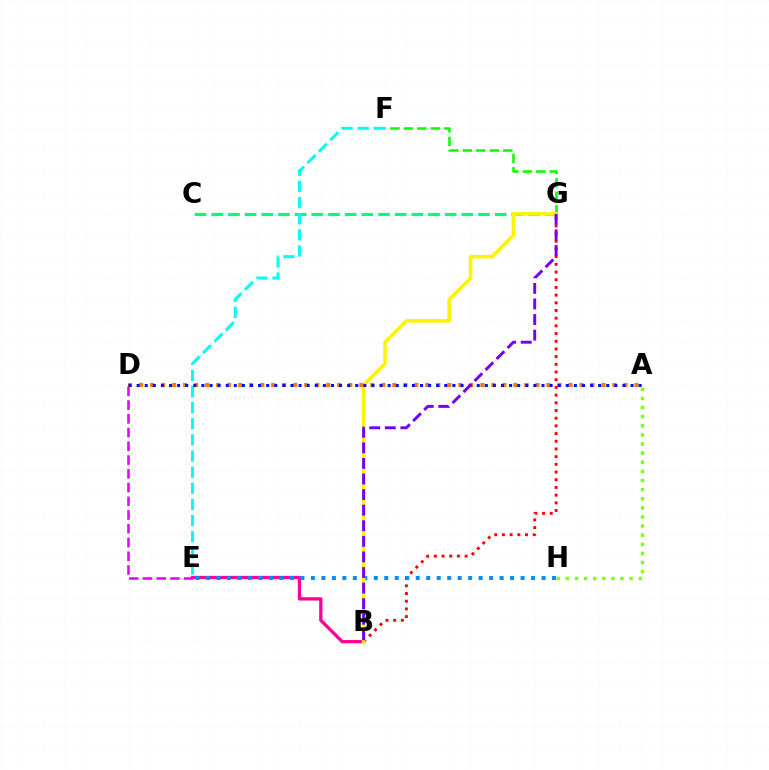{('B', 'E'): [{'color': '#ff0094', 'line_style': 'solid', 'thickness': 2.37}], ('A', 'H'): [{'color': '#84ff00', 'line_style': 'dotted', 'thickness': 2.48}], ('B', 'G'): [{'color': '#ff0000', 'line_style': 'dotted', 'thickness': 2.09}, {'color': '#fcf500', 'line_style': 'solid', 'thickness': 2.57}, {'color': '#7200ff', 'line_style': 'dashed', 'thickness': 2.12}], ('C', 'G'): [{'color': '#00ff74', 'line_style': 'dashed', 'thickness': 2.26}], ('E', 'H'): [{'color': '#008cff', 'line_style': 'dotted', 'thickness': 2.85}], ('F', 'G'): [{'color': '#08ff00', 'line_style': 'dashed', 'thickness': 1.83}], ('D', 'E'): [{'color': '#ee00ff', 'line_style': 'dashed', 'thickness': 1.87}], ('E', 'F'): [{'color': '#00fff6', 'line_style': 'dashed', 'thickness': 2.19}], ('A', 'D'): [{'color': '#ff7c00', 'line_style': 'dotted', 'thickness': 2.99}, {'color': '#0010ff', 'line_style': 'dotted', 'thickness': 2.2}]}